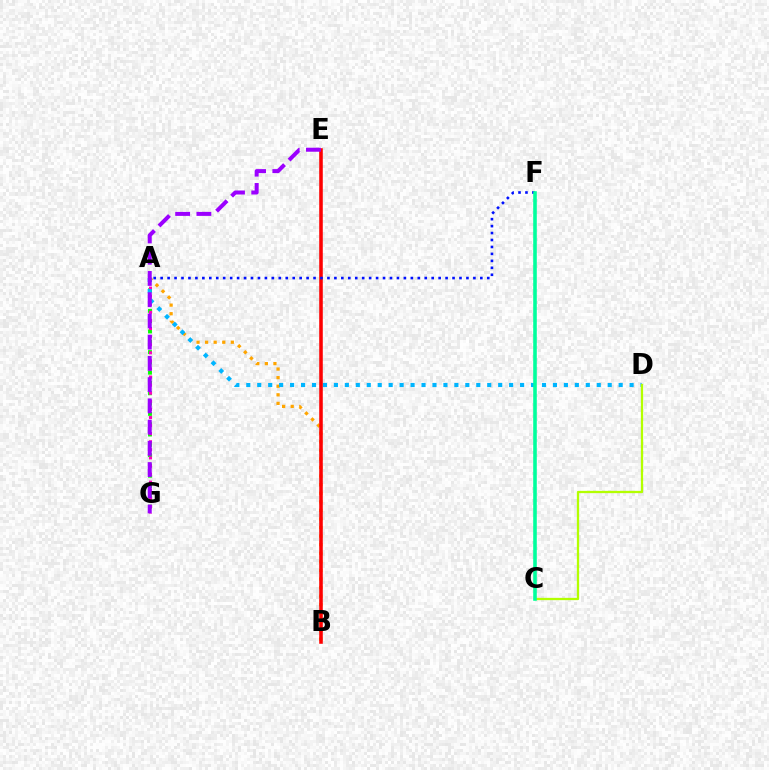{('A', 'B'): [{'color': '#ffa500', 'line_style': 'dotted', 'thickness': 2.33}], ('A', 'G'): [{'color': '#08ff00', 'line_style': 'dotted', 'thickness': 2.8}, {'color': '#ff00bd', 'line_style': 'dotted', 'thickness': 2.2}], ('A', 'D'): [{'color': '#00b5ff', 'line_style': 'dotted', 'thickness': 2.98}], ('B', 'E'): [{'color': '#ff0000', 'line_style': 'solid', 'thickness': 2.56}], ('C', 'D'): [{'color': '#b3ff00', 'line_style': 'solid', 'thickness': 1.65}], ('E', 'G'): [{'color': '#9b00ff', 'line_style': 'dashed', 'thickness': 2.88}], ('A', 'F'): [{'color': '#0010ff', 'line_style': 'dotted', 'thickness': 1.89}], ('C', 'F'): [{'color': '#00ff9d', 'line_style': 'solid', 'thickness': 2.58}]}